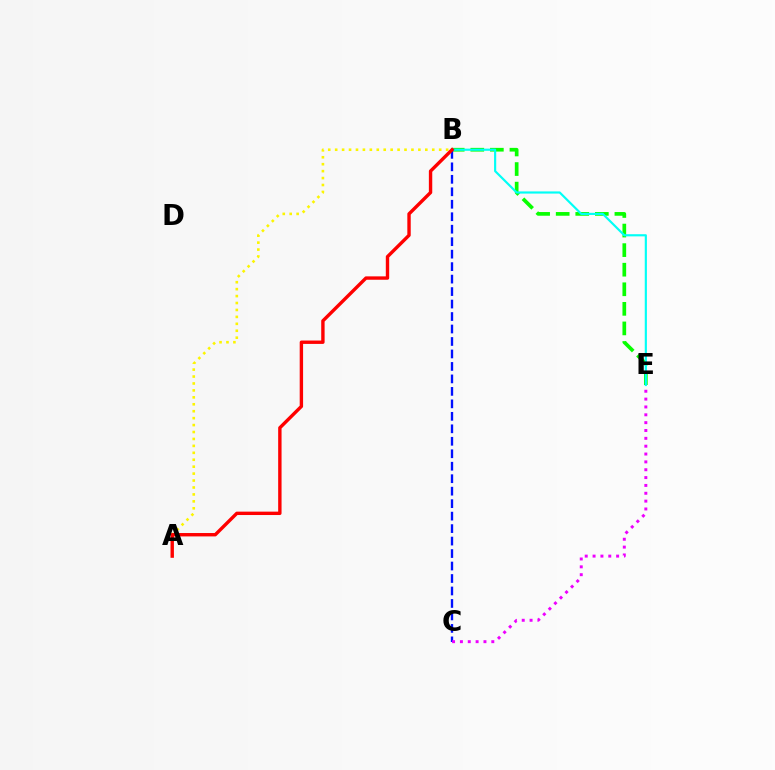{('A', 'B'): [{'color': '#fcf500', 'line_style': 'dotted', 'thickness': 1.88}, {'color': '#ff0000', 'line_style': 'solid', 'thickness': 2.44}], ('B', 'E'): [{'color': '#08ff00', 'line_style': 'dashed', 'thickness': 2.66}, {'color': '#00fff6', 'line_style': 'solid', 'thickness': 1.56}], ('B', 'C'): [{'color': '#0010ff', 'line_style': 'dashed', 'thickness': 1.69}], ('C', 'E'): [{'color': '#ee00ff', 'line_style': 'dotted', 'thickness': 2.13}]}